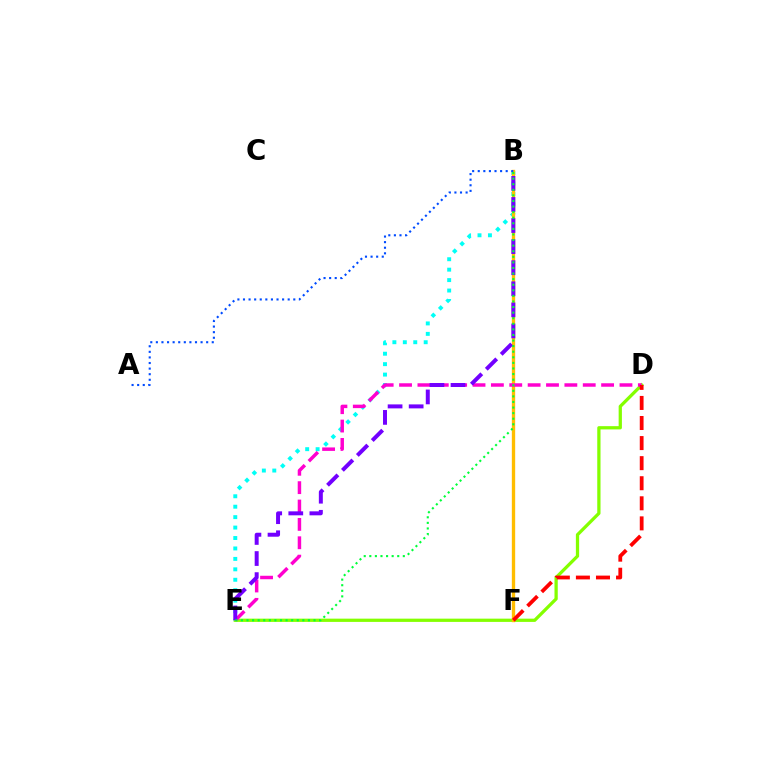{('D', 'E'): [{'color': '#84ff00', 'line_style': 'solid', 'thickness': 2.35}, {'color': '#ff00cf', 'line_style': 'dashed', 'thickness': 2.5}], ('B', 'E'): [{'color': '#00fff6', 'line_style': 'dotted', 'thickness': 2.84}, {'color': '#7200ff', 'line_style': 'dashed', 'thickness': 2.86}, {'color': '#00ff39', 'line_style': 'dotted', 'thickness': 1.52}], ('B', 'F'): [{'color': '#ffbd00', 'line_style': 'solid', 'thickness': 2.4}], ('A', 'B'): [{'color': '#004bff', 'line_style': 'dotted', 'thickness': 1.52}], ('D', 'F'): [{'color': '#ff0000', 'line_style': 'dashed', 'thickness': 2.73}]}